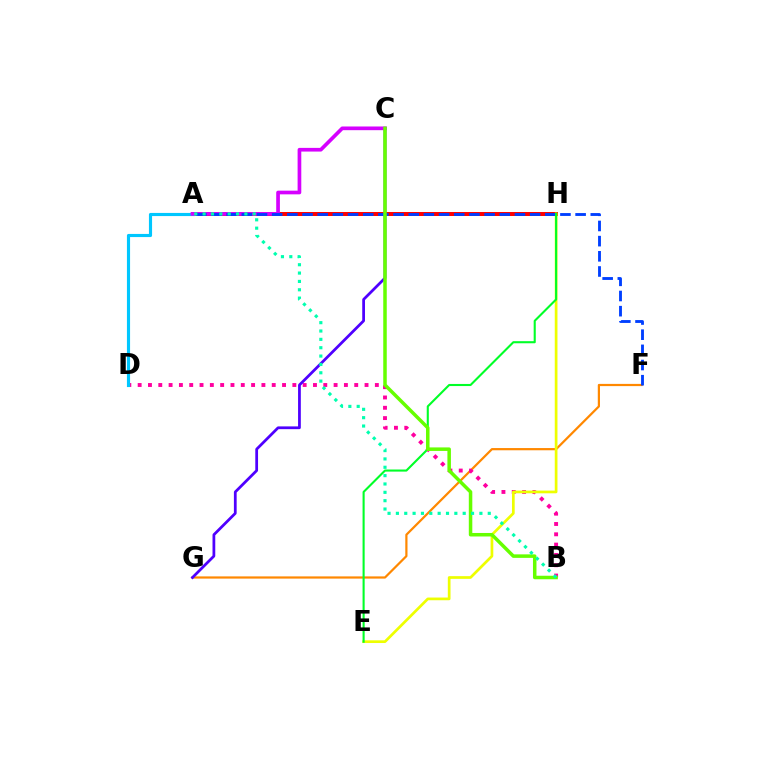{('A', 'H'): [{'color': '#ff0000', 'line_style': 'solid', 'thickness': 2.86}], ('F', 'G'): [{'color': '#ff8800', 'line_style': 'solid', 'thickness': 1.59}], ('B', 'D'): [{'color': '#ff00a0', 'line_style': 'dotted', 'thickness': 2.8}], ('C', 'G'): [{'color': '#4f00ff', 'line_style': 'solid', 'thickness': 1.99}], ('E', 'H'): [{'color': '#eeff00', 'line_style': 'solid', 'thickness': 1.95}, {'color': '#00ff27', 'line_style': 'solid', 'thickness': 1.51}], ('A', 'D'): [{'color': '#00c7ff', 'line_style': 'solid', 'thickness': 2.26}], ('A', 'C'): [{'color': '#d600ff', 'line_style': 'solid', 'thickness': 2.66}], ('A', 'F'): [{'color': '#003fff', 'line_style': 'dashed', 'thickness': 2.06}], ('B', 'C'): [{'color': '#66ff00', 'line_style': 'solid', 'thickness': 2.53}], ('A', 'B'): [{'color': '#00ffaf', 'line_style': 'dotted', 'thickness': 2.27}]}